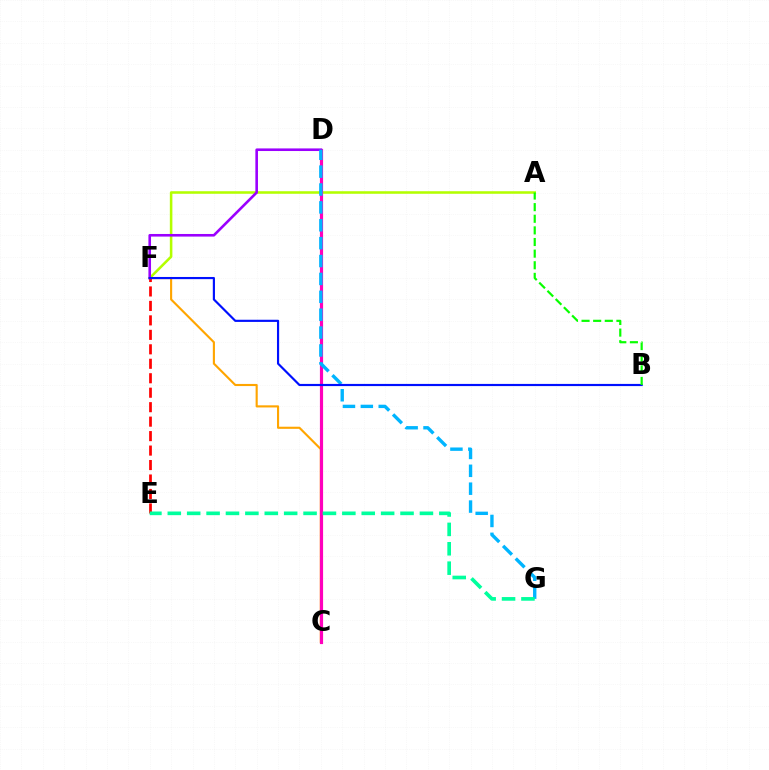{('C', 'F'): [{'color': '#ffa500', 'line_style': 'solid', 'thickness': 1.53}], ('A', 'F'): [{'color': '#b3ff00', 'line_style': 'solid', 'thickness': 1.84}], ('C', 'D'): [{'color': '#ff00bd', 'line_style': 'solid', 'thickness': 2.29}], ('E', 'F'): [{'color': '#ff0000', 'line_style': 'dashed', 'thickness': 1.97}], ('D', 'F'): [{'color': '#9b00ff', 'line_style': 'solid', 'thickness': 1.88}], ('D', 'G'): [{'color': '#00b5ff', 'line_style': 'dashed', 'thickness': 2.43}], ('B', 'F'): [{'color': '#0010ff', 'line_style': 'solid', 'thickness': 1.56}], ('A', 'B'): [{'color': '#08ff00', 'line_style': 'dashed', 'thickness': 1.58}], ('E', 'G'): [{'color': '#00ff9d', 'line_style': 'dashed', 'thickness': 2.63}]}